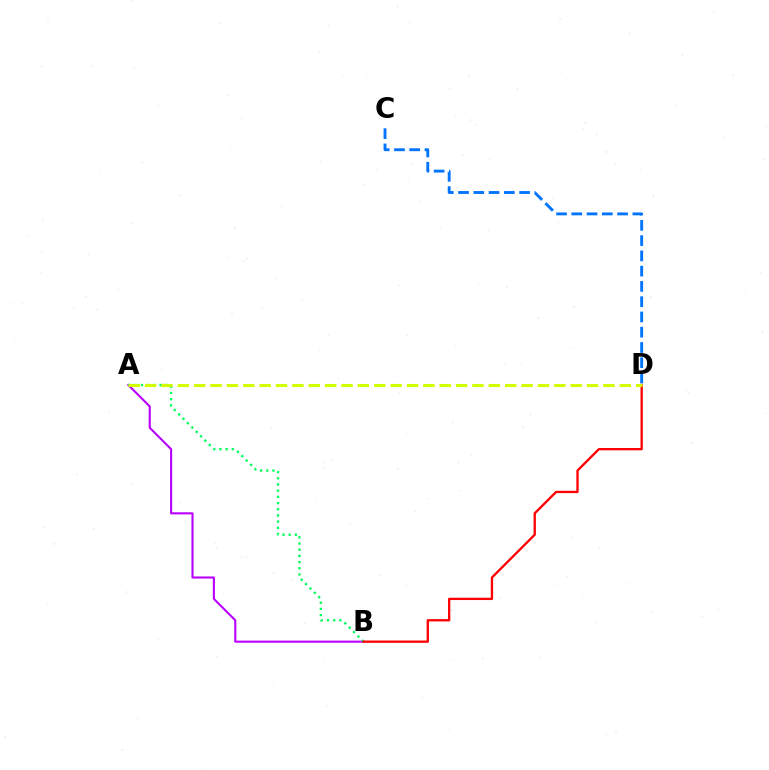{('A', 'B'): [{'color': '#b900ff', 'line_style': 'solid', 'thickness': 1.51}, {'color': '#00ff5c', 'line_style': 'dotted', 'thickness': 1.68}], ('C', 'D'): [{'color': '#0074ff', 'line_style': 'dashed', 'thickness': 2.07}], ('B', 'D'): [{'color': '#ff0000', 'line_style': 'solid', 'thickness': 1.67}], ('A', 'D'): [{'color': '#d1ff00', 'line_style': 'dashed', 'thickness': 2.22}]}